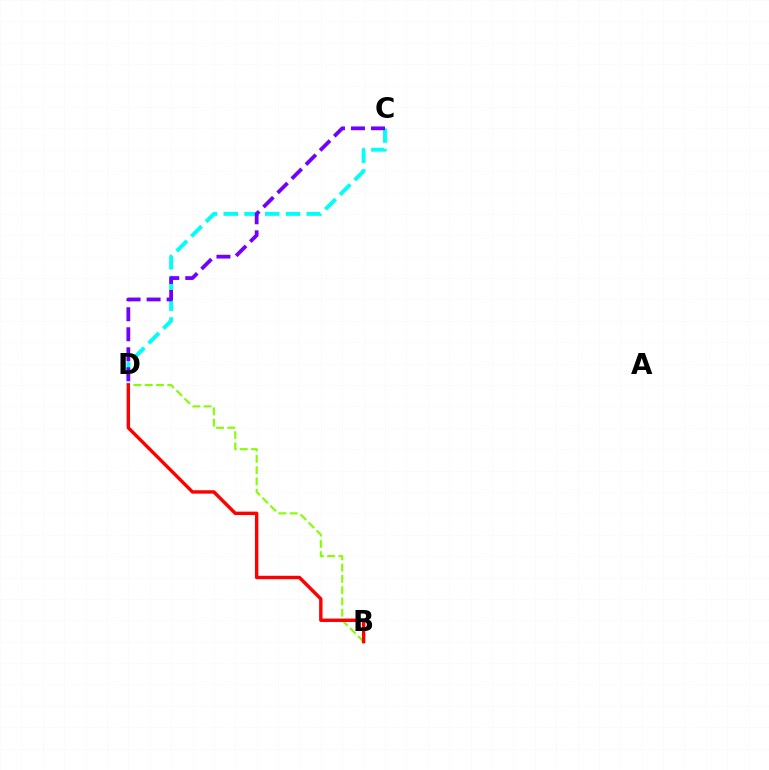{('C', 'D'): [{'color': '#00fff6', 'line_style': 'dashed', 'thickness': 2.82}, {'color': '#7200ff', 'line_style': 'dashed', 'thickness': 2.72}], ('B', 'D'): [{'color': '#84ff00', 'line_style': 'dashed', 'thickness': 1.53}, {'color': '#ff0000', 'line_style': 'solid', 'thickness': 2.45}]}